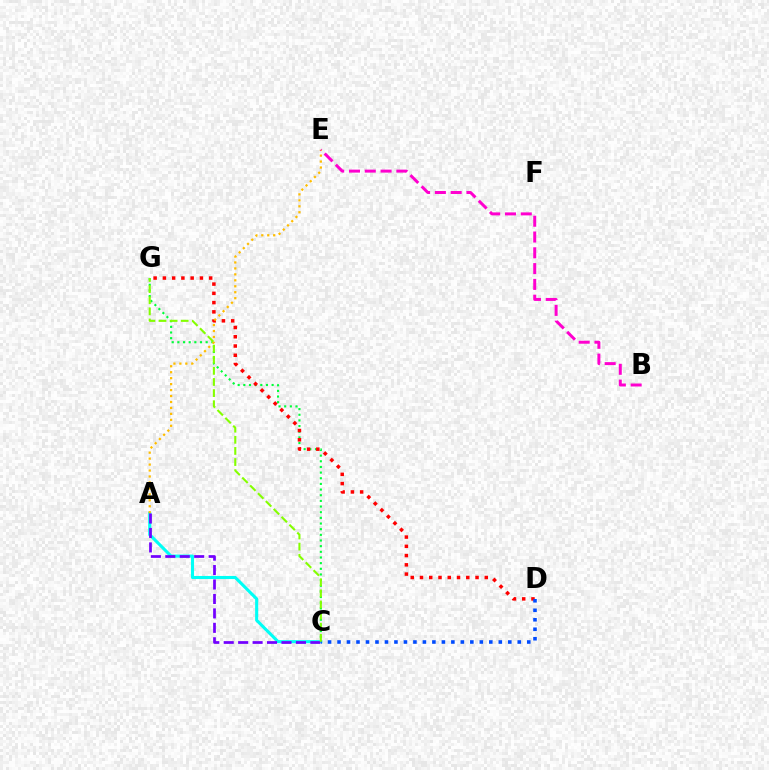{('A', 'C'): [{'color': '#00fff6', 'line_style': 'solid', 'thickness': 2.22}, {'color': '#7200ff', 'line_style': 'dashed', 'thickness': 1.96}], ('C', 'G'): [{'color': '#00ff39', 'line_style': 'dotted', 'thickness': 1.54}, {'color': '#84ff00', 'line_style': 'dashed', 'thickness': 1.51}], ('D', 'G'): [{'color': '#ff0000', 'line_style': 'dotted', 'thickness': 2.52}], ('C', 'D'): [{'color': '#004bff', 'line_style': 'dotted', 'thickness': 2.58}], ('A', 'E'): [{'color': '#ffbd00', 'line_style': 'dotted', 'thickness': 1.62}], ('B', 'E'): [{'color': '#ff00cf', 'line_style': 'dashed', 'thickness': 2.15}]}